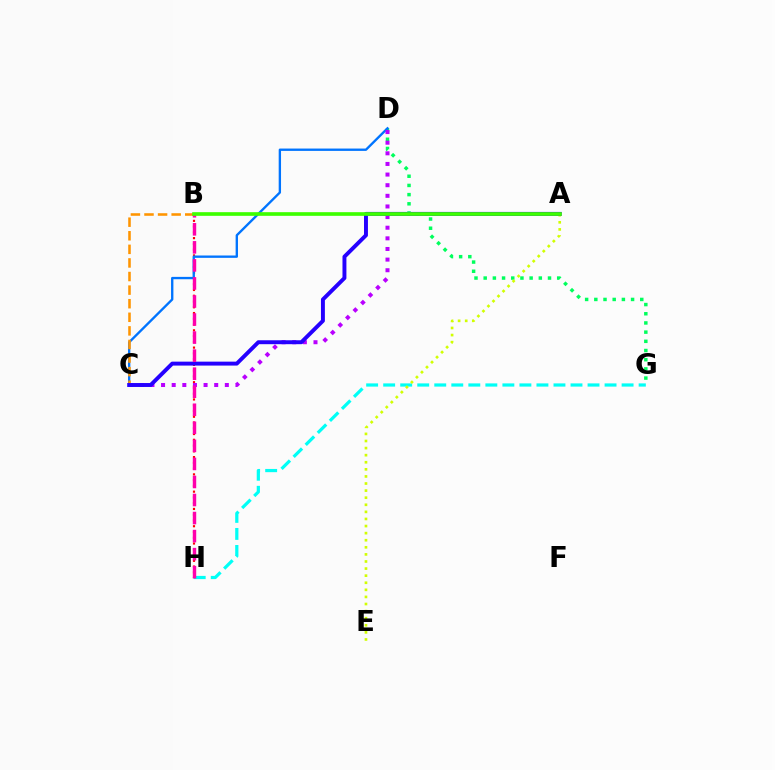{('B', 'H'): [{'color': '#ff0000', 'line_style': 'dotted', 'thickness': 1.57}, {'color': '#ff00ac', 'line_style': 'dashed', 'thickness': 2.45}], ('G', 'H'): [{'color': '#00fff6', 'line_style': 'dashed', 'thickness': 2.31}], ('D', 'G'): [{'color': '#00ff5c', 'line_style': 'dotted', 'thickness': 2.5}], ('C', 'D'): [{'color': '#0074ff', 'line_style': 'solid', 'thickness': 1.69}, {'color': '#b900ff', 'line_style': 'dotted', 'thickness': 2.89}], ('A', 'E'): [{'color': '#d1ff00', 'line_style': 'dotted', 'thickness': 1.93}], ('B', 'C'): [{'color': '#ff9400', 'line_style': 'dashed', 'thickness': 1.85}], ('A', 'C'): [{'color': '#2500ff', 'line_style': 'solid', 'thickness': 2.83}], ('A', 'B'): [{'color': '#3dff00', 'line_style': 'solid', 'thickness': 2.63}]}